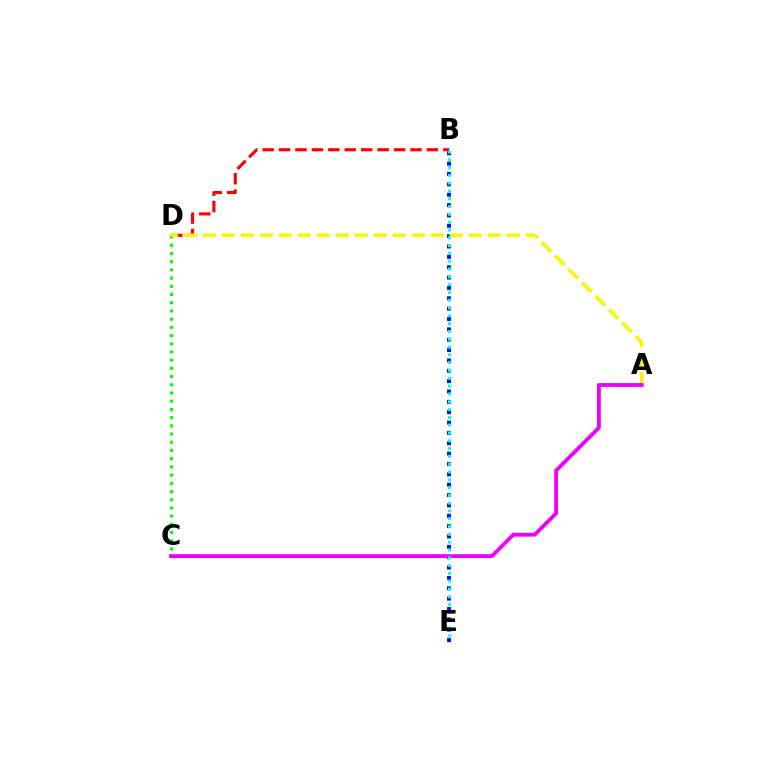{('B', 'D'): [{'color': '#ff0000', 'line_style': 'dashed', 'thickness': 2.23}], ('B', 'E'): [{'color': '#0010ff', 'line_style': 'dotted', 'thickness': 2.81}, {'color': '#00fff6', 'line_style': 'dotted', 'thickness': 2.12}], ('C', 'D'): [{'color': '#08ff00', 'line_style': 'dotted', 'thickness': 2.23}], ('A', 'D'): [{'color': '#fcf500', 'line_style': 'dashed', 'thickness': 2.58}], ('A', 'C'): [{'color': '#ee00ff', 'line_style': 'solid', 'thickness': 2.75}]}